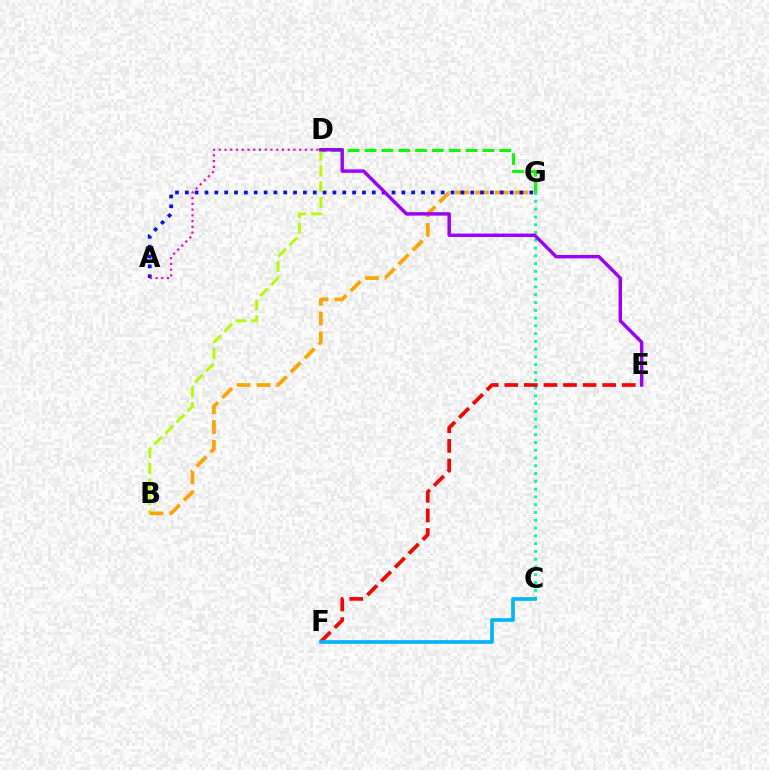{('B', 'D'): [{'color': '#b3ff00', 'line_style': 'dashed', 'thickness': 2.14}], ('B', 'G'): [{'color': '#ffa500', 'line_style': 'dashed', 'thickness': 2.68}], ('A', 'G'): [{'color': '#0010ff', 'line_style': 'dotted', 'thickness': 2.67}], ('A', 'D'): [{'color': '#ff00bd', 'line_style': 'dotted', 'thickness': 1.56}], ('C', 'G'): [{'color': '#00ff9d', 'line_style': 'dotted', 'thickness': 2.11}], ('E', 'F'): [{'color': '#ff0000', 'line_style': 'dashed', 'thickness': 2.66}], ('D', 'G'): [{'color': '#08ff00', 'line_style': 'dashed', 'thickness': 2.29}], ('C', 'F'): [{'color': '#00b5ff', 'line_style': 'solid', 'thickness': 2.62}], ('D', 'E'): [{'color': '#9b00ff', 'line_style': 'solid', 'thickness': 2.47}]}